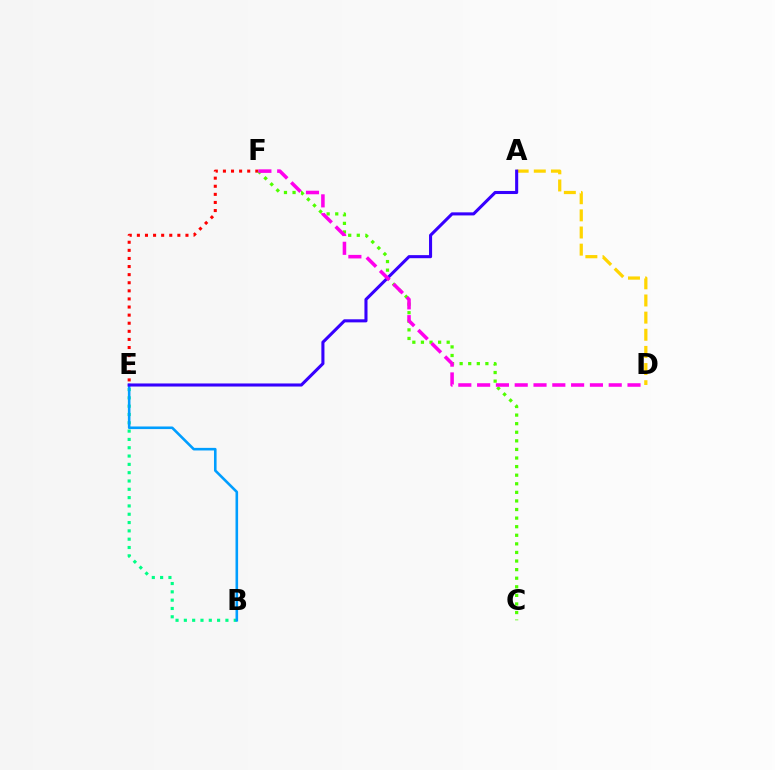{('B', 'E'): [{'color': '#00ff86', 'line_style': 'dotted', 'thickness': 2.26}, {'color': '#009eff', 'line_style': 'solid', 'thickness': 1.87}], ('E', 'F'): [{'color': '#ff0000', 'line_style': 'dotted', 'thickness': 2.2}], ('A', 'D'): [{'color': '#ffd500', 'line_style': 'dashed', 'thickness': 2.33}], ('C', 'F'): [{'color': '#4fff00', 'line_style': 'dotted', 'thickness': 2.33}], ('A', 'E'): [{'color': '#3700ff', 'line_style': 'solid', 'thickness': 2.21}], ('D', 'F'): [{'color': '#ff00ed', 'line_style': 'dashed', 'thickness': 2.55}]}